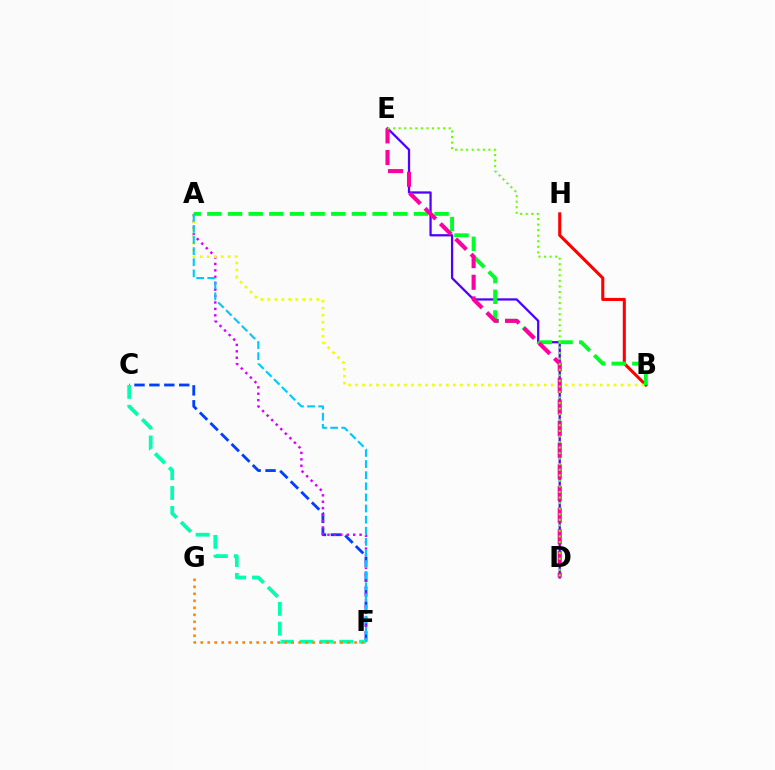{('C', 'F'): [{'color': '#003fff', 'line_style': 'dashed', 'thickness': 2.03}, {'color': '#00ffaf', 'line_style': 'dashed', 'thickness': 2.69}], ('B', 'H'): [{'color': '#ff0000', 'line_style': 'solid', 'thickness': 2.21}], ('A', 'F'): [{'color': '#d600ff', 'line_style': 'dotted', 'thickness': 1.74}, {'color': '#00c7ff', 'line_style': 'dashed', 'thickness': 1.51}], ('A', 'B'): [{'color': '#eeff00', 'line_style': 'dotted', 'thickness': 1.9}, {'color': '#00ff27', 'line_style': 'dashed', 'thickness': 2.81}], ('D', 'E'): [{'color': '#4f00ff', 'line_style': 'solid', 'thickness': 1.63}, {'color': '#ff00a0', 'line_style': 'dashed', 'thickness': 2.94}, {'color': '#66ff00', 'line_style': 'dotted', 'thickness': 1.51}], ('F', 'G'): [{'color': '#ff8800', 'line_style': 'dotted', 'thickness': 1.9}]}